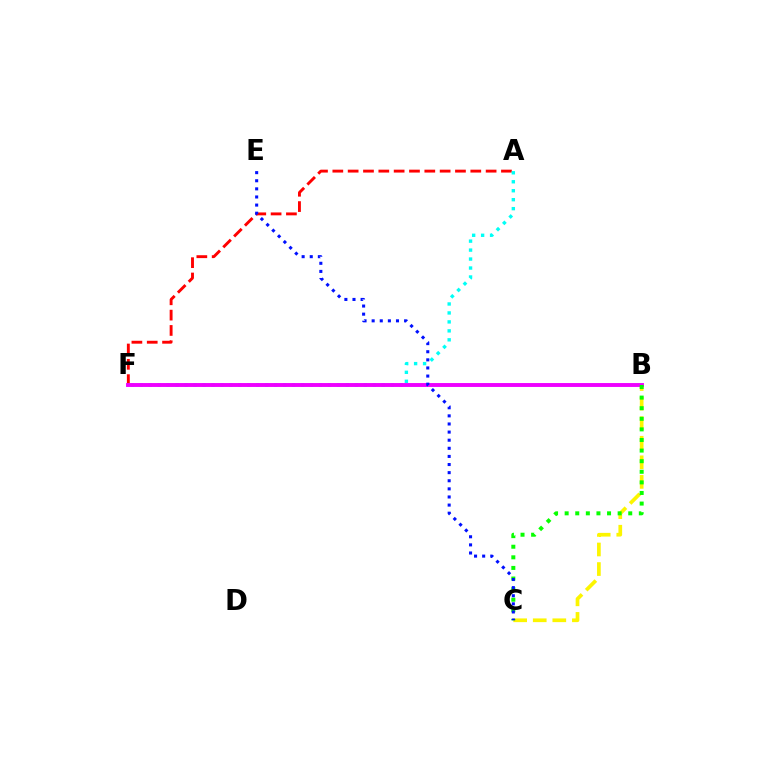{('A', 'F'): [{'color': '#ff0000', 'line_style': 'dashed', 'thickness': 2.08}, {'color': '#00fff6', 'line_style': 'dotted', 'thickness': 2.44}], ('B', 'C'): [{'color': '#fcf500', 'line_style': 'dashed', 'thickness': 2.66}, {'color': '#08ff00', 'line_style': 'dotted', 'thickness': 2.88}], ('B', 'F'): [{'color': '#ee00ff', 'line_style': 'solid', 'thickness': 2.81}], ('C', 'E'): [{'color': '#0010ff', 'line_style': 'dotted', 'thickness': 2.2}]}